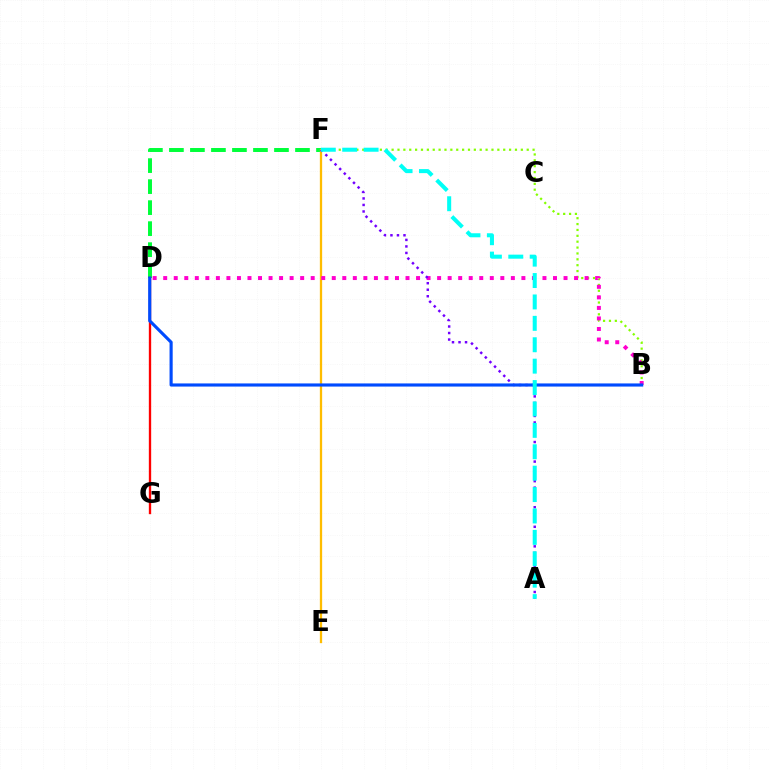{('B', 'F'): [{'color': '#84ff00', 'line_style': 'dotted', 'thickness': 1.6}], ('D', 'F'): [{'color': '#00ff39', 'line_style': 'dashed', 'thickness': 2.85}], ('D', 'G'): [{'color': '#ff0000', 'line_style': 'solid', 'thickness': 1.68}], ('E', 'F'): [{'color': '#ffbd00', 'line_style': 'solid', 'thickness': 1.65}], ('B', 'D'): [{'color': '#ff00cf', 'line_style': 'dotted', 'thickness': 2.86}, {'color': '#004bff', 'line_style': 'solid', 'thickness': 2.26}], ('A', 'F'): [{'color': '#7200ff', 'line_style': 'dotted', 'thickness': 1.77}, {'color': '#00fff6', 'line_style': 'dashed', 'thickness': 2.91}]}